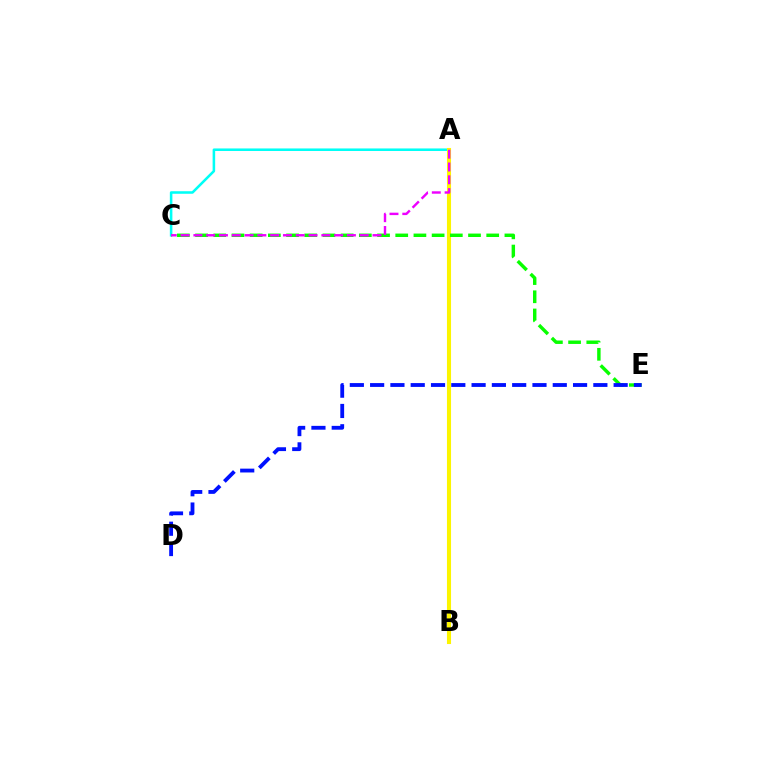{('A', 'B'): [{'color': '#ff0000', 'line_style': 'dotted', 'thickness': 1.63}, {'color': '#fcf500', 'line_style': 'solid', 'thickness': 2.94}], ('A', 'C'): [{'color': '#00fff6', 'line_style': 'solid', 'thickness': 1.84}, {'color': '#ee00ff', 'line_style': 'dashed', 'thickness': 1.74}], ('C', 'E'): [{'color': '#08ff00', 'line_style': 'dashed', 'thickness': 2.47}], ('D', 'E'): [{'color': '#0010ff', 'line_style': 'dashed', 'thickness': 2.76}]}